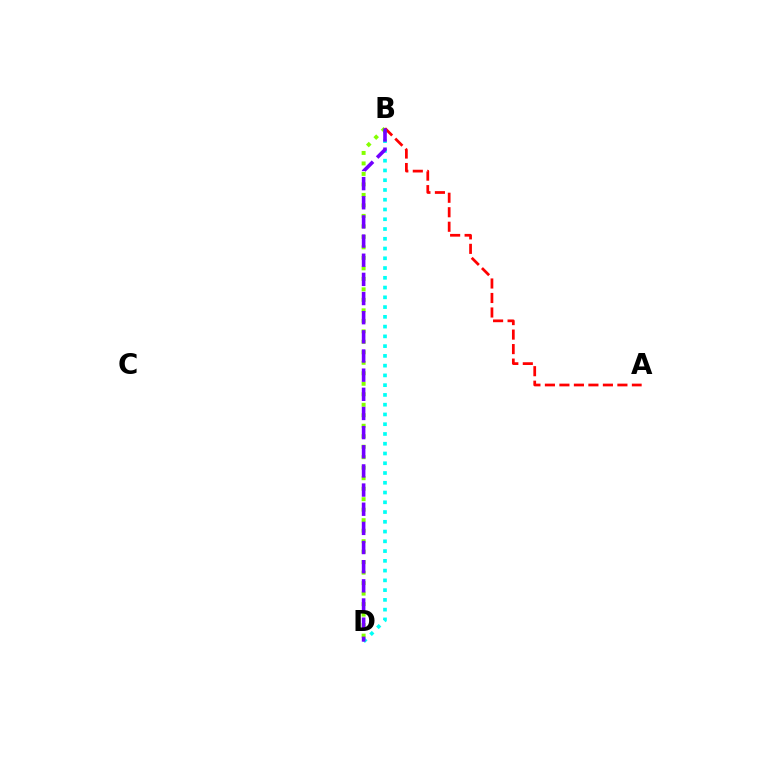{('B', 'D'): [{'color': '#00fff6', 'line_style': 'dotted', 'thickness': 2.65}, {'color': '#84ff00', 'line_style': 'dotted', 'thickness': 2.85}, {'color': '#7200ff', 'line_style': 'dashed', 'thickness': 2.6}], ('A', 'B'): [{'color': '#ff0000', 'line_style': 'dashed', 'thickness': 1.97}]}